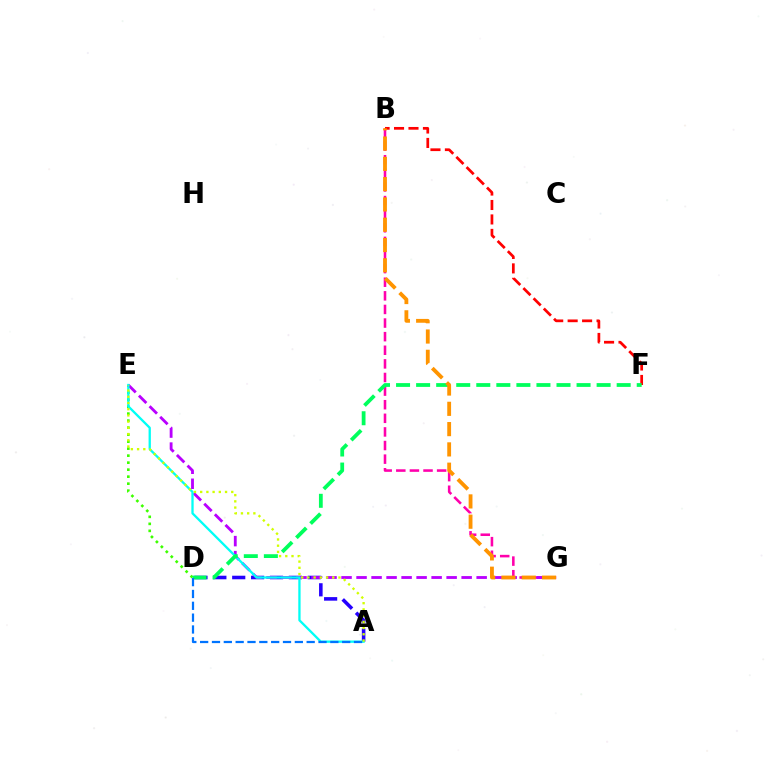{('B', 'G'): [{'color': '#ff00ac', 'line_style': 'dashed', 'thickness': 1.85}, {'color': '#ff9400', 'line_style': 'dashed', 'thickness': 2.76}], ('D', 'E'): [{'color': '#3dff00', 'line_style': 'dotted', 'thickness': 1.9}], ('B', 'F'): [{'color': '#ff0000', 'line_style': 'dashed', 'thickness': 1.96}], ('A', 'D'): [{'color': '#2500ff', 'line_style': 'dashed', 'thickness': 2.56}, {'color': '#0074ff', 'line_style': 'dashed', 'thickness': 1.61}], ('E', 'G'): [{'color': '#b900ff', 'line_style': 'dashed', 'thickness': 2.04}], ('A', 'E'): [{'color': '#00fff6', 'line_style': 'solid', 'thickness': 1.66}, {'color': '#d1ff00', 'line_style': 'dotted', 'thickness': 1.69}], ('D', 'F'): [{'color': '#00ff5c', 'line_style': 'dashed', 'thickness': 2.72}]}